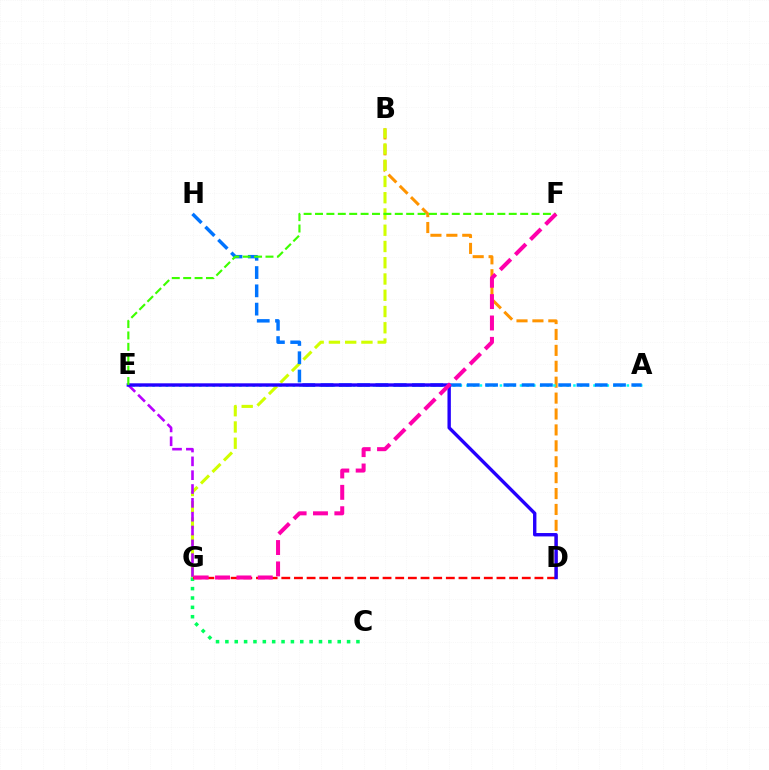{('B', 'D'): [{'color': '#ff9400', 'line_style': 'dashed', 'thickness': 2.16}], ('A', 'E'): [{'color': '#00fff6', 'line_style': 'dotted', 'thickness': 1.82}], ('B', 'G'): [{'color': '#d1ff00', 'line_style': 'dashed', 'thickness': 2.21}], ('E', 'G'): [{'color': '#b900ff', 'line_style': 'dashed', 'thickness': 1.88}], ('A', 'H'): [{'color': '#0074ff', 'line_style': 'dashed', 'thickness': 2.48}], ('C', 'G'): [{'color': '#00ff5c', 'line_style': 'dotted', 'thickness': 2.54}], ('D', 'G'): [{'color': '#ff0000', 'line_style': 'dashed', 'thickness': 1.72}], ('D', 'E'): [{'color': '#2500ff', 'line_style': 'solid', 'thickness': 2.44}], ('E', 'F'): [{'color': '#3dff00', 'line_style': 'dashed', 'thickness': 1.55}], ('F', 'G'): [{'color': '#ff00ac', 'line_style': 'dashed', 'thickness': 2.9}]}